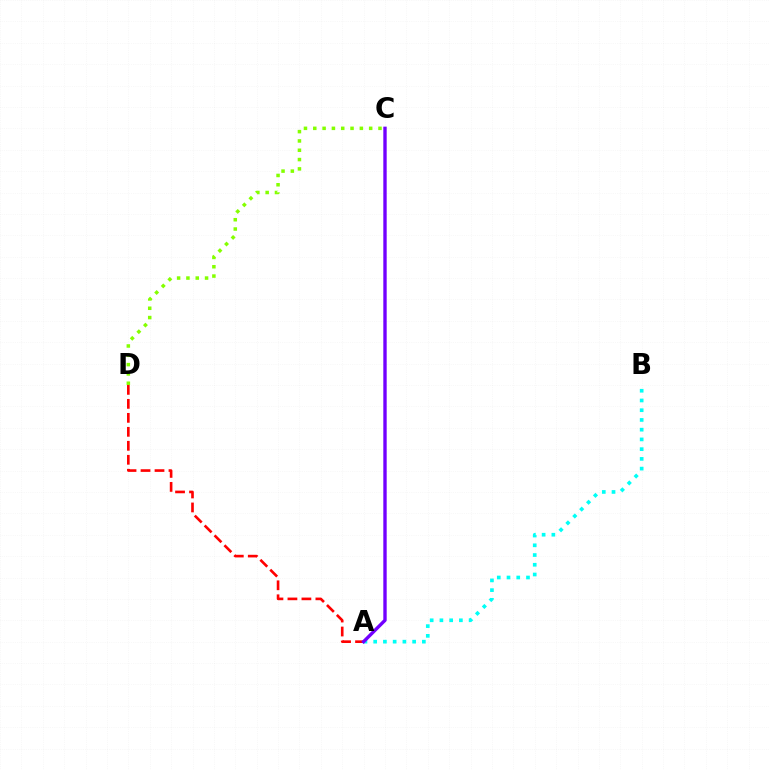{('A', 'D'): [{'color': '#ff0000', 'line_style': 'dashed', 'thickness': 1.9}], ('A', 'B'): [{'color': '#00fff6', 'line_style': 'dotted', 'thickness': 2.65}], ('A', 'C'): [{'color': '#7200ff', 'line_style': 'solid', 'thickness': 2.43}], ('C', 'D'): [{'color': '#84ff00', 'line_style': 'dotted', 'thickness': 2.53}]}